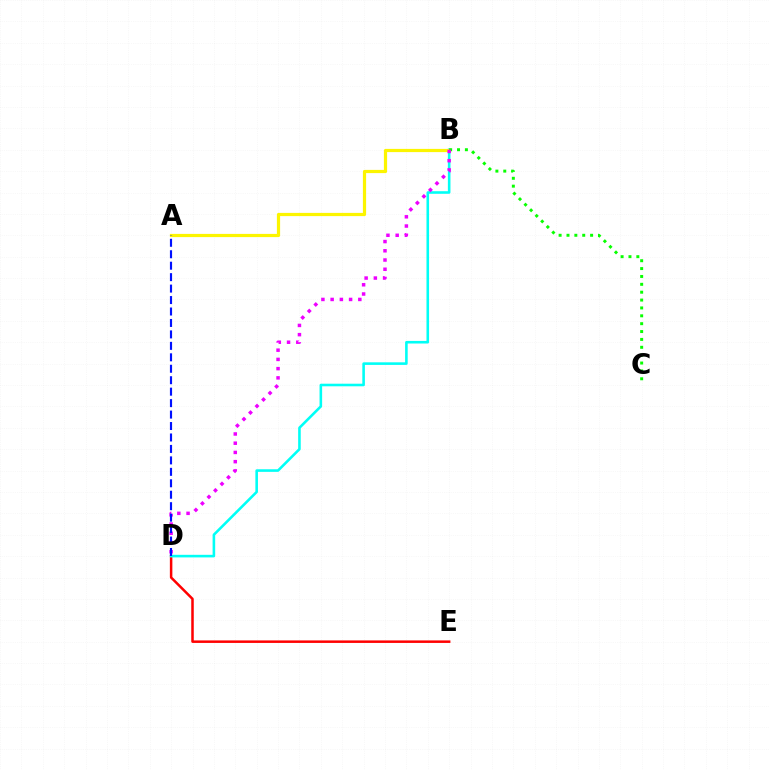{('D', 'E'): [{'color': '#ff0000', 'line_style': 'solid', 'thickness': 1.81}], ('B', 'D'): [{'color': '#00fff6', 'line_style': 'solid', 'thickness': 1.86}, {'color': '#ee00ff', 'line_style': 'dotted', 'thickness': 2.51}], ('A', 'B'): [{'color': '#fcf500', 'line_style': 'solid', 'thickness': 2.3}], ('B', 'C'): [{'color': '#08ff00', 'line_style': 'dotted', 'thickness': 2.14}], ('A', 'D'): [{'color': '#0010ff', 'line_style': 'dashed', 'thickness': 1.56}]}